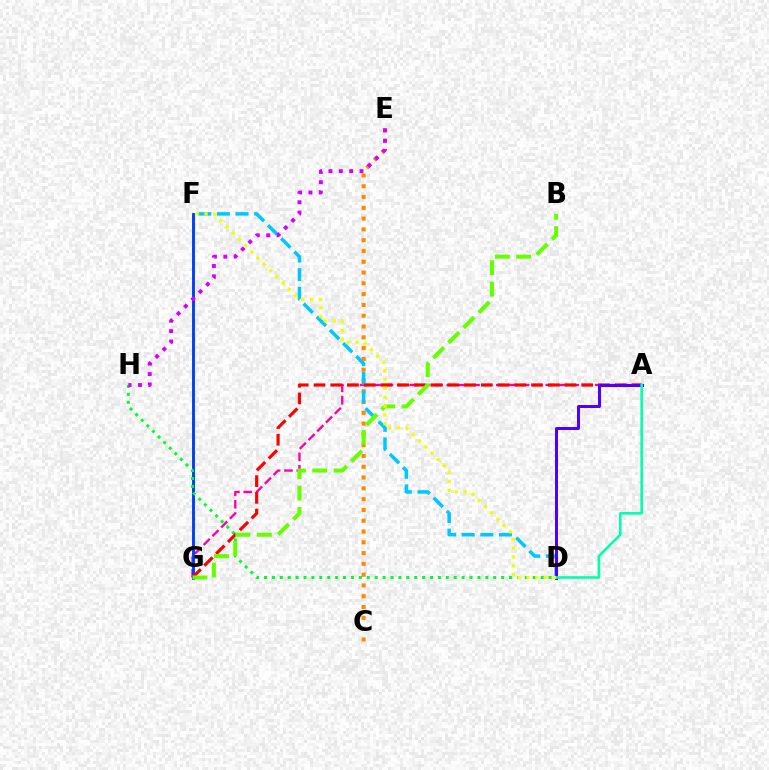{('A', 'G'): [{'color': '#ff00a0', 'line_style': 'dashed', 'thickness': 1.68}, {'color': '#ff0000', 'line_style': 'dashed', 'thickness': 2.27}], ('F', 'G'): [{'color': '#003fff', 'line_style': 'solid', 'thickness': 2.11}], ('D', 'H'): [{'color': '#00ff27', 'line_style': 'dotted', 'thickness': 2.15}], ('C', 'E'): [{'color': '#ff8800', 'line_style': 'dotted', 'thickness': 2.93}], ('D', 'F'): [{'color': '#00c7ff', 'line_style': 'dashed', 'thickness': 2.53}, {'color': '#eeff00', 'line_style': 'dotted', 'thickness': 2.39}], ('B', 'G'): [{'color': '#66ff00', 'line_style': 'dashed', 'thickness': 2.91}], ('A', 'D'): [{'color': '#4f00ff', 'line_style': 'solid', 'thickness': 2.16}, {'color': '#00ffaf', 'line_style': 'solid', 'thickness': 1.87}], ('E', 'H'): [{'color': '#d600ff', 'line_style': 'dotted', 'thickness': 2.81}]}